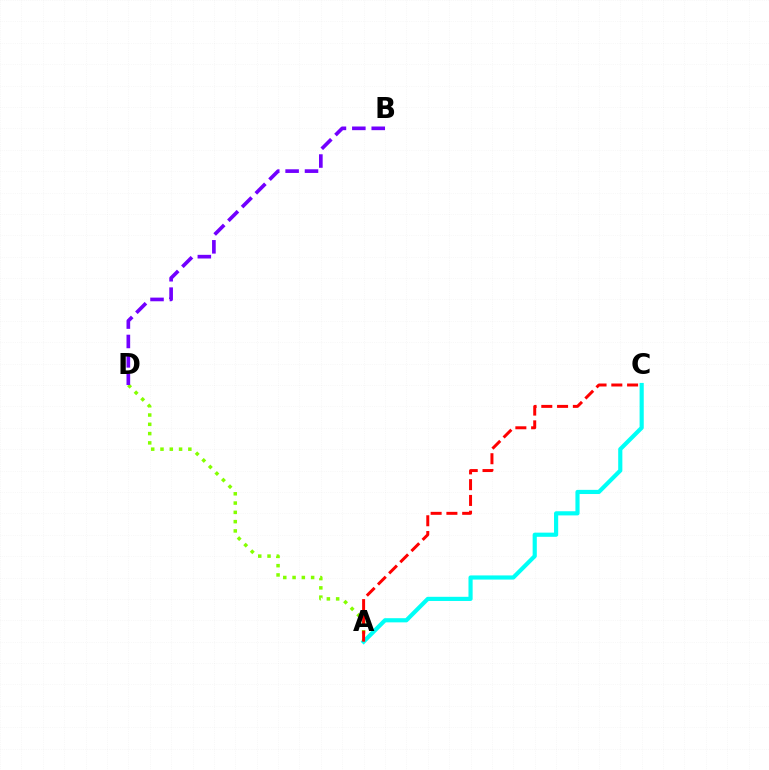{('A', 'D'): [{'color': '#84ff00', 'line_style': 'dotted', 'thickness': 2.52}], ('A', 'C'): [{'color': '#00fff6', 'line_style': 'solid', 'thickness': 3.0}, {'color': '#ff0000', 'line_style': 'dashed', 'thickness': 2.14}], ('B', 'D'): [{'color': '#7200ff', 'line_style': 'dashed', 'thickness': 2.63}]}